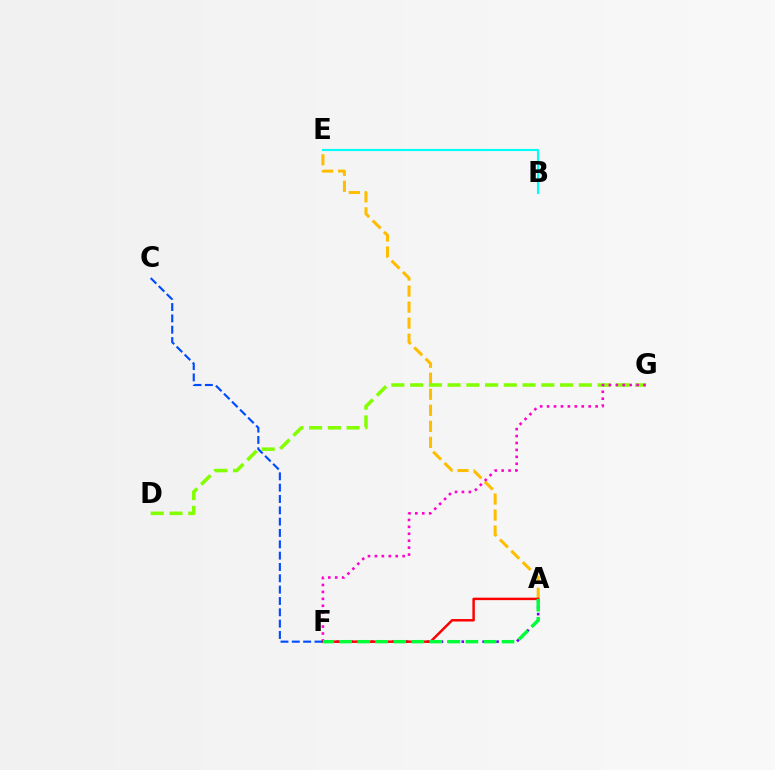{('A', 'E'): [{'color': '#ffbd00', 'line_style': 'dashed', 'thickness': 2.18}], ('D', 'G'): [{'color': '#84ff00', 'line_style': 'dashed', 'thickness': 2.55}], ('F', 'G'): [{'color': '#ff00cf', 'line_style': 'dotted', 'thickness': 1.88}], ('B', 'E'): [{'color': '#00fff6', 'line_style': 'solid', 'thickness': 1.53}], ('A', 'F'): [{'color': '#7200ff', 'line_style': 'dotted', 'thickness': 1.89}, {'color': '#ff0000', 'line_style': 'solid', 'thickness': 1.78}, {'color': '#00ff39', 'line_style': 'dashed', 'thickness': 2.45}], ('C', 'F'): [{'color': '#004bff', 'line_style': 'dashed', 'thickness': 1.54}]}